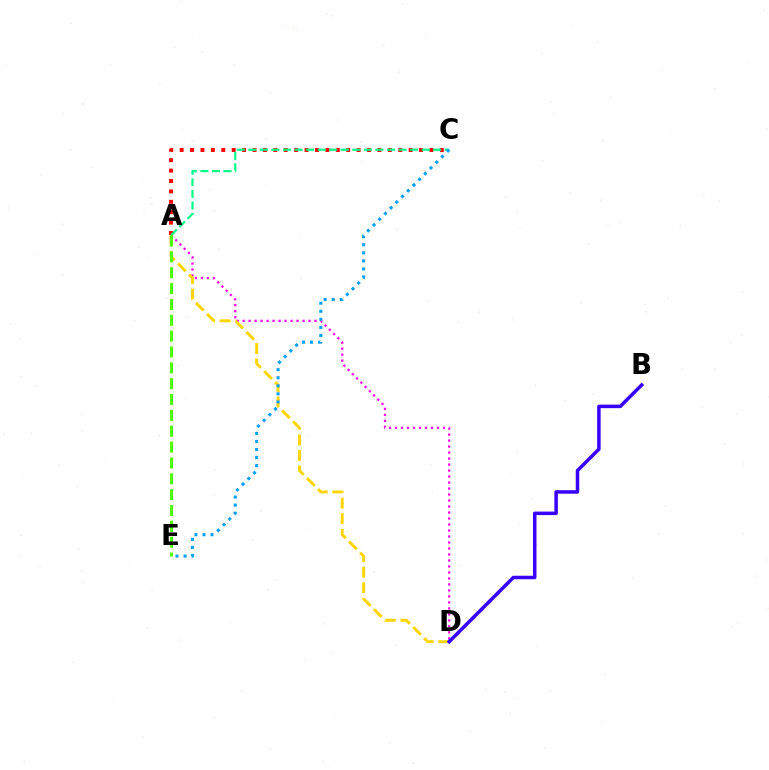{('A', 'D'): [{'color': '#ff00ed', 'line_style': 'dotted', 'thickness': 1.63}, {'color': '#ffd500', 'line_style': 'dashed', 'thickness': 2.12}], ('A', 'C'): [{'color': '#ff0000', 'line_style': 'dotted', 'thickness': 2.83}, {'color': '#00ff86', 'line_style': 'dashed', 'thickness': 1.57}], ('A', 'E'): [{'color': '#4fff00', 'line_style': 'dashed', 'thickness': 2.15}], ('C', 'E'): [{'color': '#009eff', 'line_style': 'dotted', 'thickness': 2.19}], ('B', 'D'): [{'color': '#3700ff', 'line_style': 'solid', 'thickness': 2.53}]}